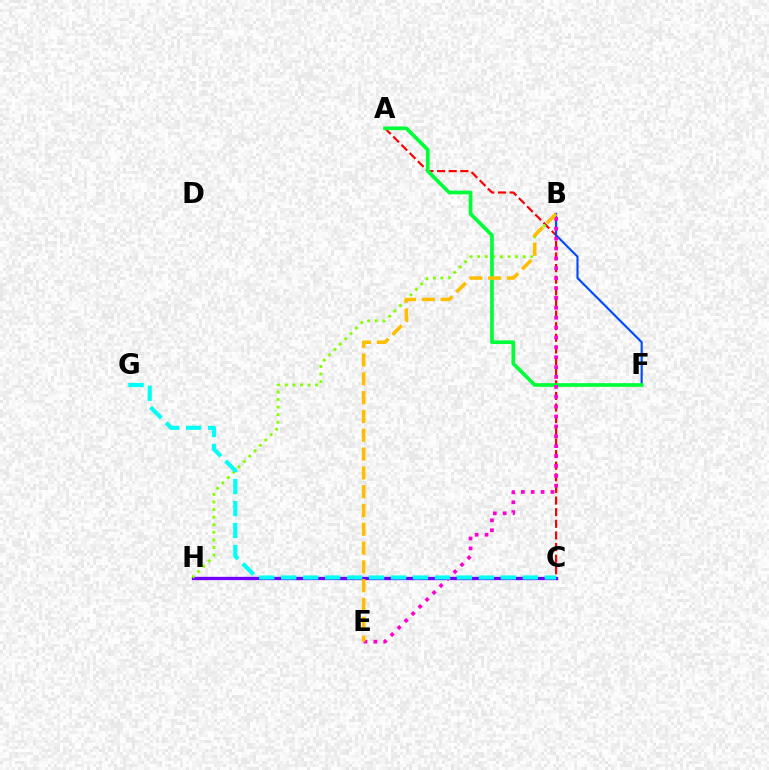{('A', 'C'): [{'color': '#ff0000', 'line_style': 'dashed', 'thickness': 1.58}], ('C', 'H'): [{'color': '#7200ff', 'line_style': 'solid', 'thickness': 2.38}], ('B', 'H'): [{'color': '#84ff00', 'line_style': 'dotted', 'thickness': 2.06}], ('B', 'F'): [{'color': '#004bff', 'line_style': 'solid', 'thickness': 1.54}], ('A', 'F'): [{'color': '#00ff39', 'line_style': 'solid', 'thickness': 2.67}], ('B', 'E'): [{'color': '#ff00cf', 'line_style': 'dotted', 'thickness': 2.69}, {'color': '#ffbd00', 'line_style': 'dashed', 'thickness': 2.55}], ('C', 'G'): [{'color': '#00fff6', 'line_style': 'dashed', 'thickness': 2.98}]}